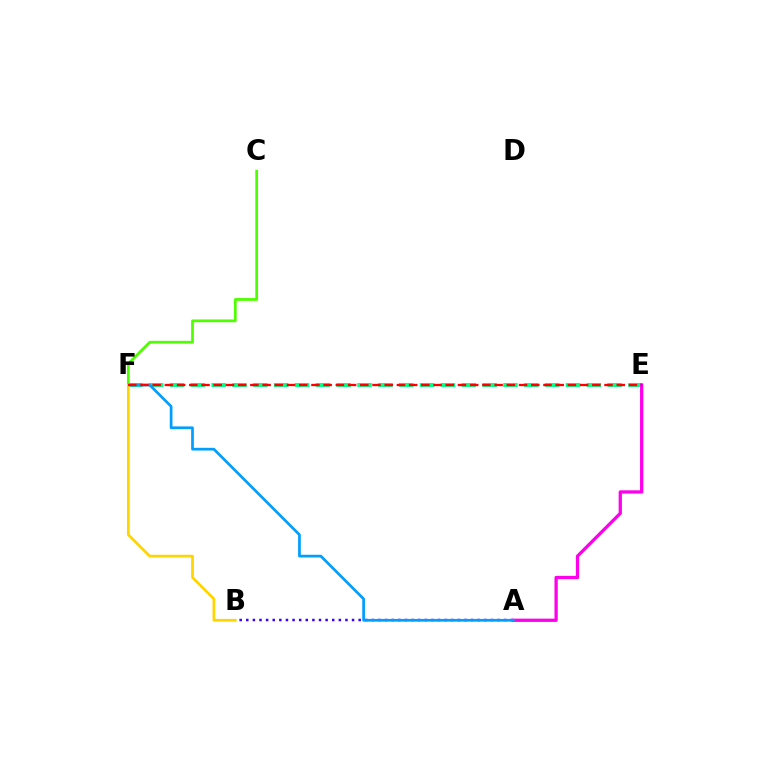{('E', 'F'): [{'color': '#00ff86', 'line_style': 'dashed', 'thickness': 2.83}, {'color': '#ff0000', 'line_style': 'dashed', 'thickness': 1.66}], ('A', 'B'): [{'color': '#3700ff', 'line_style': 'dotted', 'thickness': 1.8}], ('A', 'E'): [{'color': '#ff00ed', 'line_style': 'solid', 'thickness': 2.35}], ('C', 'F'): [{'color': '#4fff00', 'line_style': 'solid', 'thickness': 1.98}], ('A', 'F'): [{'color': '#009eff', 'line_style': 'solid', 'thickness': 1.95}], ('B', 'F'): [{'color': '#ffd500', 'line_style': 'solid', 'thickness': 1.96}]}